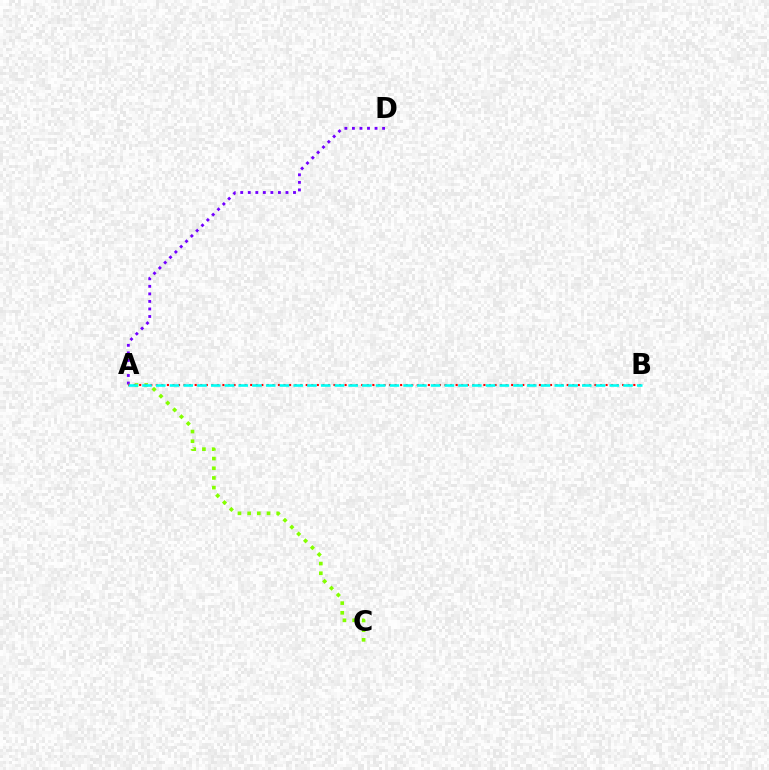{('A', 'D'): [{'color': '#7200ff', 'line_style': 'dotted', 'thickness': 2.05}], ('A', 'C'): [{'color': '#84ff00', 'line_style': 'dotted', 'thickness': 2.63}], ('A', 'B'): [{'color': '#ff0000', 'line_style': 'dotted', 'thickness': 1.51}, {'color': '#00fff6', 'line_style': 'dashed', 'thickness': 1.87}]}